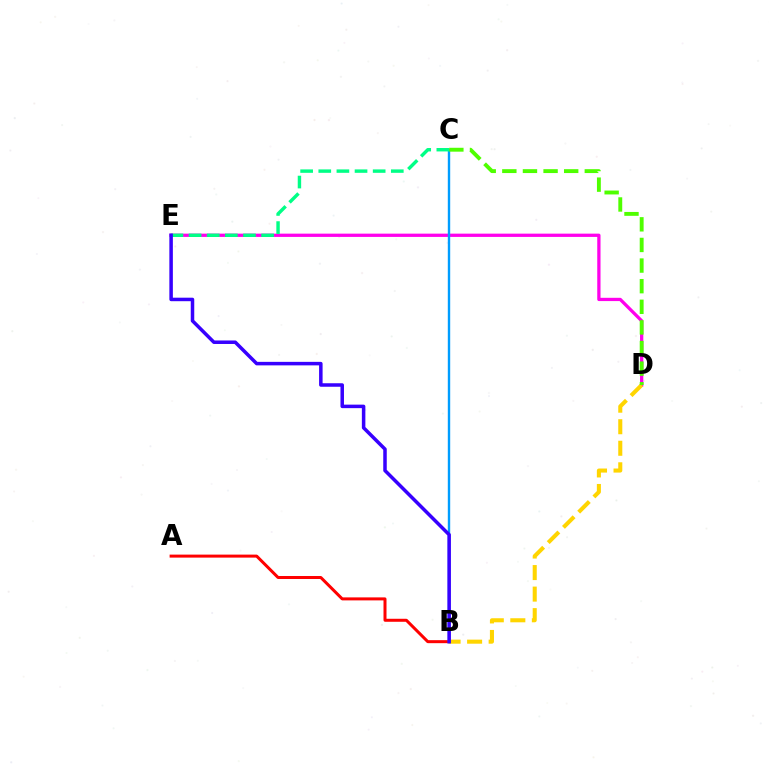{('D', 'E'): [{'color': '#ff00ed', 'line_style': 'solid', 'thickness': 2.36}], ('A', 'B'): [{'color': '#ff0000', 'line_style': 'solid', 'thickness': 2.16}], ('B', 'C'): [{'color': '#009eff', 'line_style': 'solid', 'thickness': 1.73}], ('B', 'D'): [{'color': '#ffd500', 'line_style': 'dashed', 'thickness': 2.93}], ('C', 'E'): [{'color': '#00ff86', 'line_style': 'dashed', 'thickness': 2.46}], ('C', 'D'): [{'color': '#4fff00', 'line_style': 'dashed', 'thickness': 2.8}], ('B', 'E'): [{'color': '#3700ff', 'line_style': 'solid', 'thickness': 2.53}]}